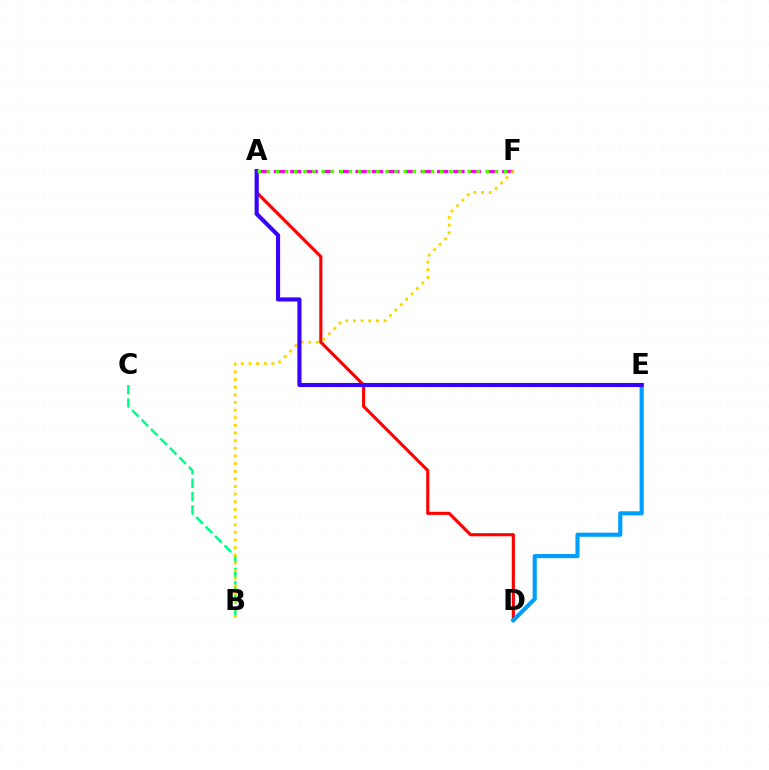{('B', 'C'): [{'color': '#00ff86', 'line_style': 'dashed', 'thickness': 1.81}], ('A', 'D'): [{'color': '#ff0000', 'line_style': 'solid', 'thickness': 2.25}], ('A', 'F'): [{'color': '#ff00ed', 'line_style': 'dashed', 'thickness': 2.22}, {'color': '#4fff00', 'line_style': 'dotted', 'thickness': 2.48}], ('B', 'F'): [{'color': '#ffd500', 'line_style': 'dotted', 'thickness': 2.08}], ('D', 'E'): [{'color': '#009eff', 'line_style': 'solid', 'thickness': 2.98}], ('A', 'E'): [{'color': '#3700ff', 'line_style': 'solid', 'thickness': 2.96}]}